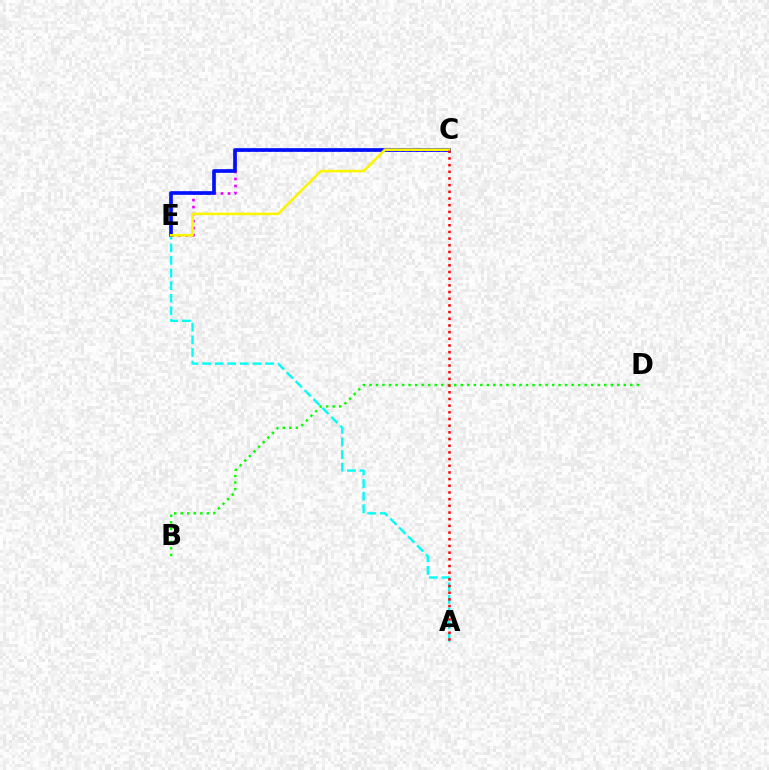{('C', 'E'): [{'color': '#ee00ff', 'line_style': 'dotted', 'thickness': 1.9}, {'color': '#0010ff', 'line_style': 'solid', 'thickness': 2.65}, {'color': '#fcf500', 'line_style': 'solid', 'thickness': 1.85}], ('A', 'E'): [{'color': '#00fff6', 'line_style': 'dashed', 'thickness': 1.71}], ('B', 'D'): [{'color': '#08ff00', 'line_style': 'dotted', 'thickness': 1.77}], ('A', 'C'): [{'color': '#ff0000', 'line_style': 'dotted', 'thickness': 1.82}]}